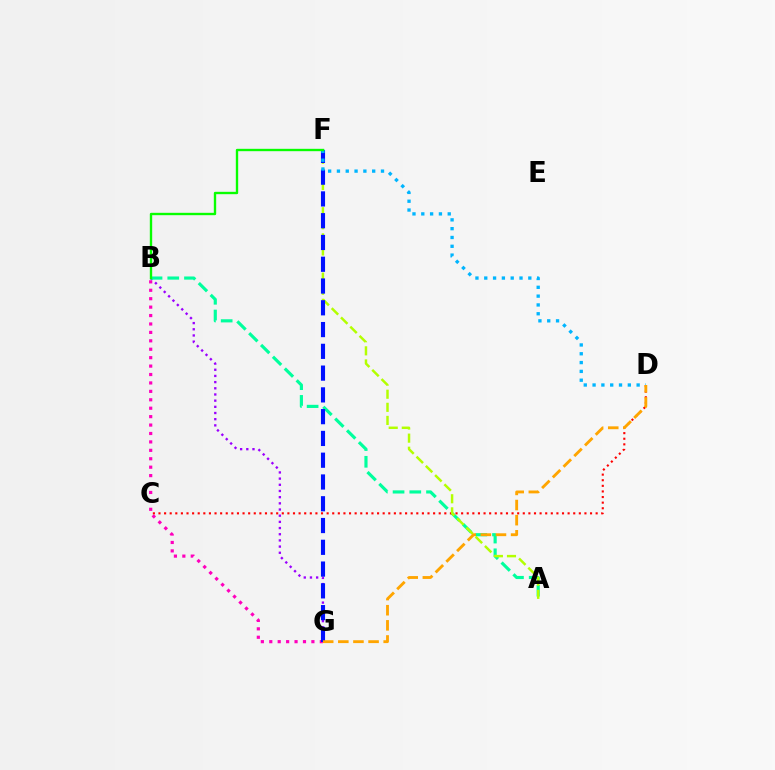{('B', 'G'): [{'color': '#ff00bd', 'line_style': 'dotted', 'thickness': 2.29}, {'color': '#9b00ff', 'line_style': 'dotted', 'thickness': 1.68}], ('A', 'B'): [{'color': '#00ff9d', 'line_style': 'dashed', 'thickness': 2.27}], ('C', 'D'): [{'color': '#ff0000', 'line_style': 'dotted', 'thickness': 1.52}], ('A', 'F'): [{'color': '#b3ff00', 'line_style': 'dashed', 'thickness': 1.78}], ('F', 'G'): [{'color': '#0010ff', 'line_style': 'dashed', 'thickness': 2.96}], ('D', 'F'): [{'color': '#00b5ff', 'line_style': 'dotted', 'thickness': 2.39}], ('B', 'F'): [{'color': '#08ff00', 'line_style': 'solid', 'thickness': 1.71}], ('D', 'G'): [{'color': '#ffa500', 'line_style': 'dashed', 'thickness': 2.05}]}